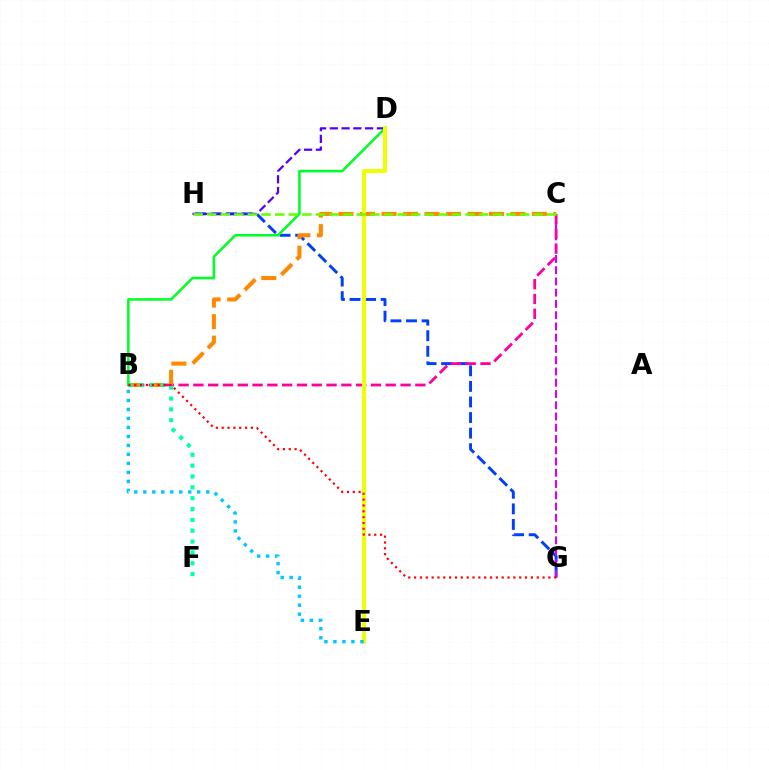{('G', 'H'): [{'color': '#003fff', 'line_style': 'dashed', 'thickness': 2.12}], ('C', 'G'): [{'color': '#d600ff', 'line_style': 'dashed', 'thickness': 1.53}], ('B', 'C'): [{'color': '#ff00a0', 'line_style': 'dashed', 'thickness': 2.01}, {'color': '#ff8800', 'line_style': 'dashed', 'thickness': 2.92}], ('D', 'H'): [{'color': '#4f00ff', 'line_style': 'dashed', 'thickness': 1.6}], ('B', 'F'): [{'color': '#00ffaf', 'line_style': 'dotted', 'thickness': 2.95}], ('B', 'D'): [{'color': '#00ff27', 'line_style': 'solid', 'thickness': 1.83}], ('D', 'E'): [{'color': '#eeff00', 'line_style': 'solid', 'thickness': 2.84}], ('B', 'G'): [{'color': '#ff0000', 'line_style': 'dotted', 'thickness': 1.59}], ('B', 'E'): [{'color': '#00c7ff', 'line_style': 'dotted', 'thickness': 2.44}], ('C', 'H'): [{'color': '#66ff00', 'line_style': 'dashed', 'thickness': 1.85}]}